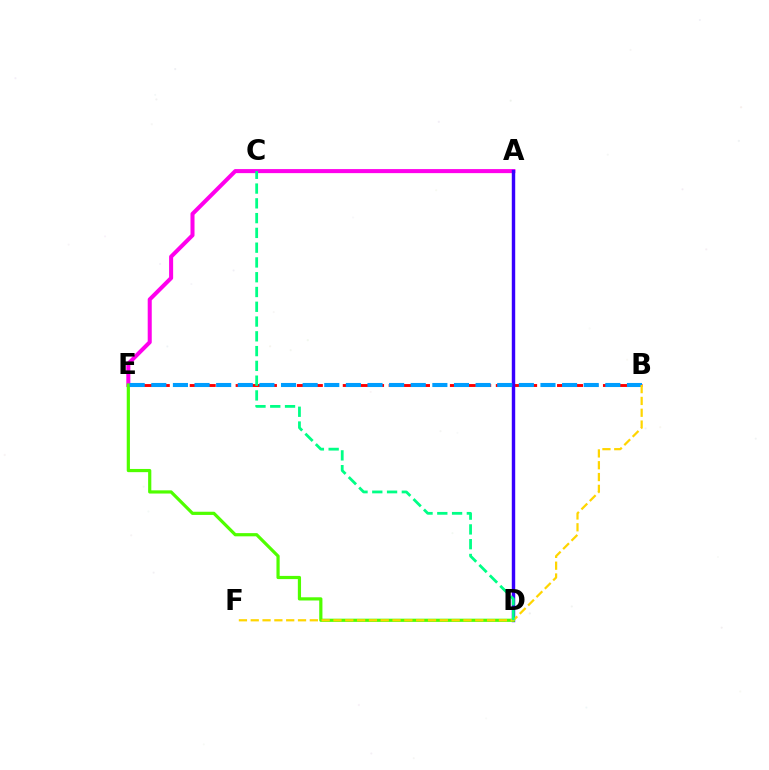{('A', 'E'): [{'color': '#ff00ed', 'line_style': 'solid', 'thickness': 2.91}], ('B', 'E'): [{'color': '#ff0000', 'line_style': 'dashed', 'thickness': 2.08}, {'color': '#009eff', 'line_style': 'dashed', 'thickness': 2.94}], ('A', 'D'): [{'color': '#3700ff', 'line_style': 'solid', 'thickness': 2.47}], ('D', 'E'): [{'color': '#4fff00', 'line_style': 'solid', 'thickness': 2.3}], ('B', 'F'): [{'color': '#ffd500', 'line_style': 'dashed', 'thickness': 1.61}], ('C', 'D'): [{'color': '#00ff86', 'line_style': 'dashed', 'thickness': 2.01}]}